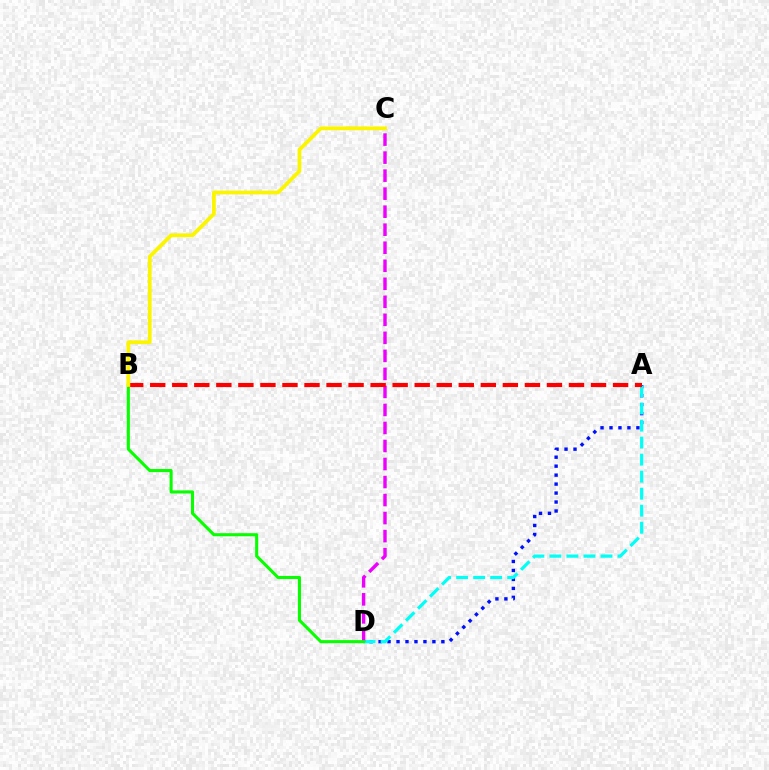{('A', 'D'): [{'color': '#0010ff', 'line_style': 'dotted', 'thickness': 2.44}, {'color': '#00fff6', 'line_style': 'dashed', 'thickness': 2.31}], ('C', 'D'): [{'color': '#ee00ff', 'line_style': 'dashed', 'thickness': 2.45}], ('B', 'D'): [{'color': '#08ff00', 'line_style': 'solid', 'thickness': 2.22}], ('A', 'B'): [{'color': '#ff0000', 'line_style': 'dashed', 'thickness': 2.99}], ('B', 'C'): [{'color': '#fcf500', 'line_style': 'solid', 'thickness': 2.72}]}